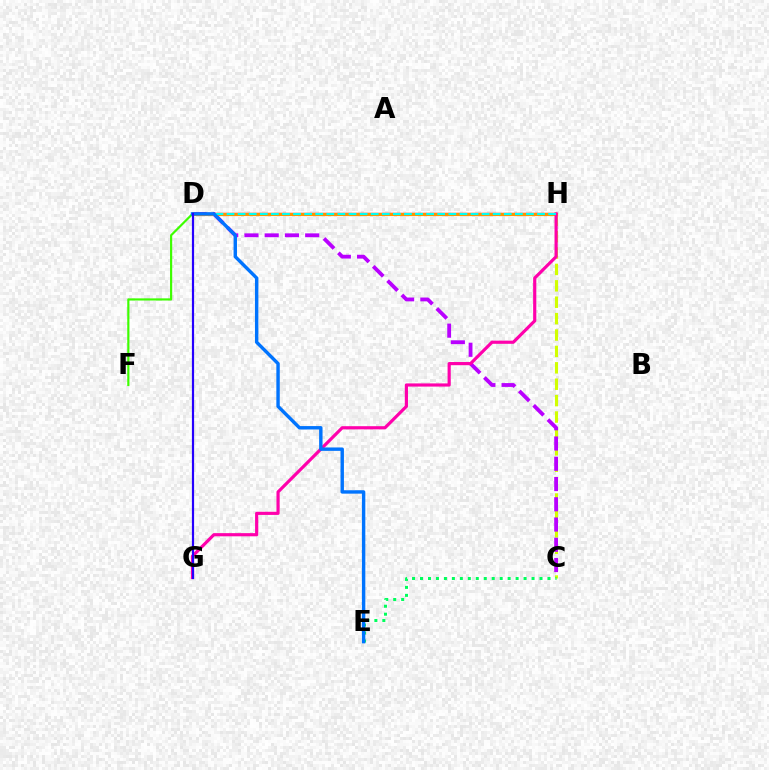{('C', 'H'): [{'color': '#d1ff00', 'line_style': 'dashed', 'thickness': 2.23}], ('C', 'D'): [{'color': '#b900ff', 'line_style': 'dashed', 'thickness': 2.75}], ('D', 'H'): [{'color': '#ff0000', 'line_style': 'solid', 'thickness': 1.68}, {'color': '#ff9400', 'line_style': 'solid', 'thickness': 2.26}, {'color': '#00fff6', 'line_style': 'dashed', 'thickness': 1.51}], ('G', 'H'): [{'color': '#ff00ac', 'line_style': 'solid', 'thickness': 2.28}], ('C', 'E'): [{'color': '#00ff5c', 'line_style': 'dotted', 'thickness': 2.16}], ('D', 'F'): [{'color': '#3dff00', 'line_style': 'solid', 'thickness': 1.57}], ('D', 'E'): [{'color': '#0074ff', 'line_style': 'solid', 'thickness': 2.45}], ('D', 'G'): [{'color': '#2500ff', 'line_style': 'solid', 'thickness': 1.58}]}